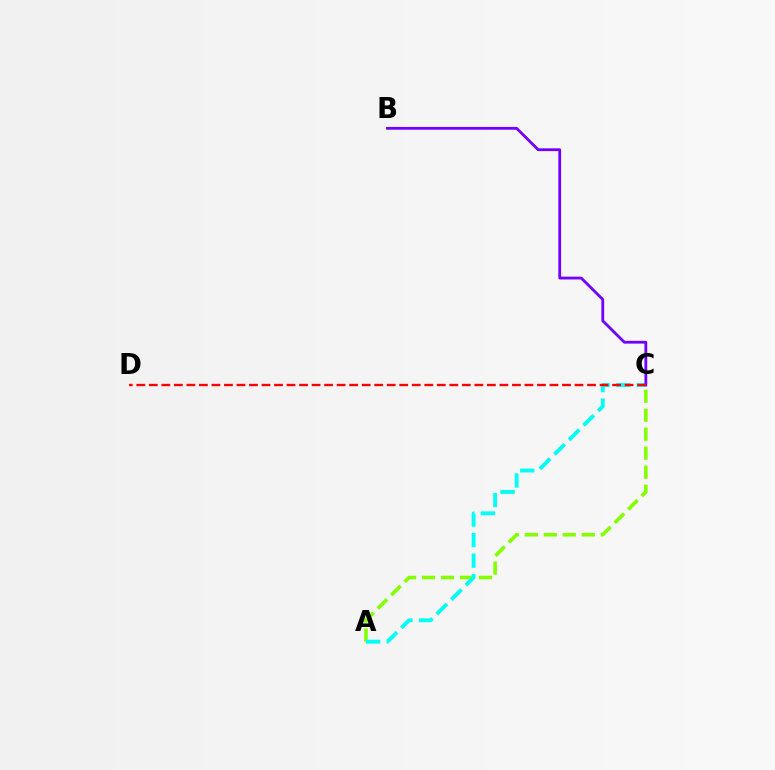{('A', 'C'): [{'color': '#84ff00', 'line_style': 'dashed', 'thickness': 2.58}, {'color': '#00fff6', 'line_style': 'dashed', 'thickness': 2.79}], ('B', 'C'): [{'color': '#7200ff', 'line_style': 'solid', 'thickness': 2.02}], ('C', 'D'): [{'color': '#ff0000', 'line_style': 'dashed', 'thickness': 1.7}]}